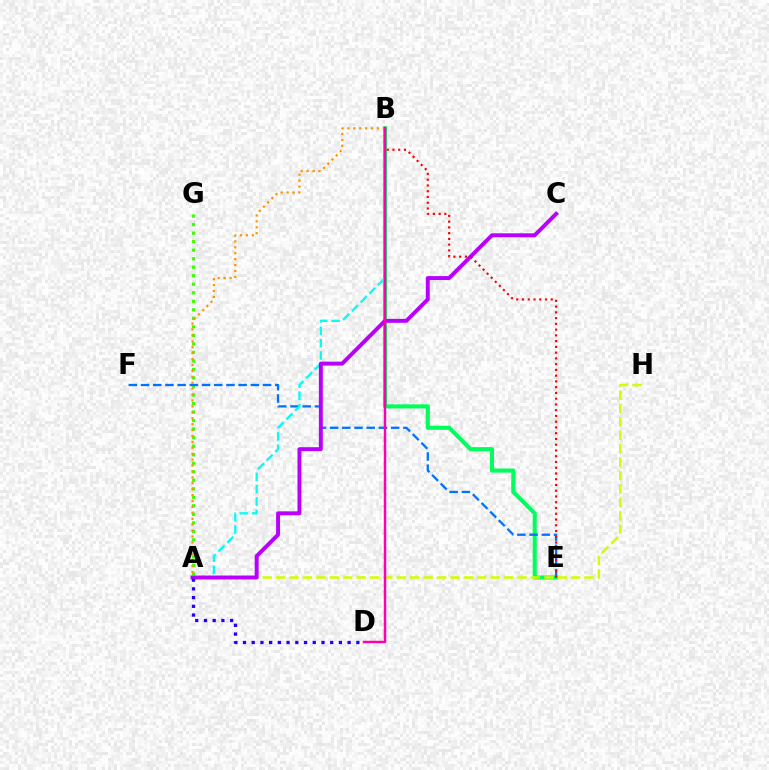{('B', 'E'): [{'color': '#00ff5c', 'line_style': 'solid', 'thickness': 2.95}, {'color': '#ff0000', 'line_style': 'dotted', 'thickness': 1.56}], ('A', 'G'): [{'color': '#3dff00', 'line_style': 'dotted', 'thickness': 2.31}], ('A', 'B'): [{'color': '#ff9400', 'line_style': 'dotted', 'thickness': 1.61}, {'color': '#00fff6', 'line_style': 'dashed', 'thickness': 1.68}], ('E', 'F'): [{'color': '#0074ff', 'line_style': 'dashed', 'thickness': 1.66}], ('A', 'H'): [{'color': '#d1ff00', 'line_style': 'dashed', 'thickness': 1.82}], ('A', 'C'): [{'color': '#b900ff', 'line_style': 'solid', 'thickness': 2.84}], ('A', 'D'): [{'color': '#2500ff', 'line_style': 'dotted', 'thickness': 2.37}], ('B', 'D'): [{'color': '#ff00ac', 'line_style': 'solid', 'thickness': 1.77}]}